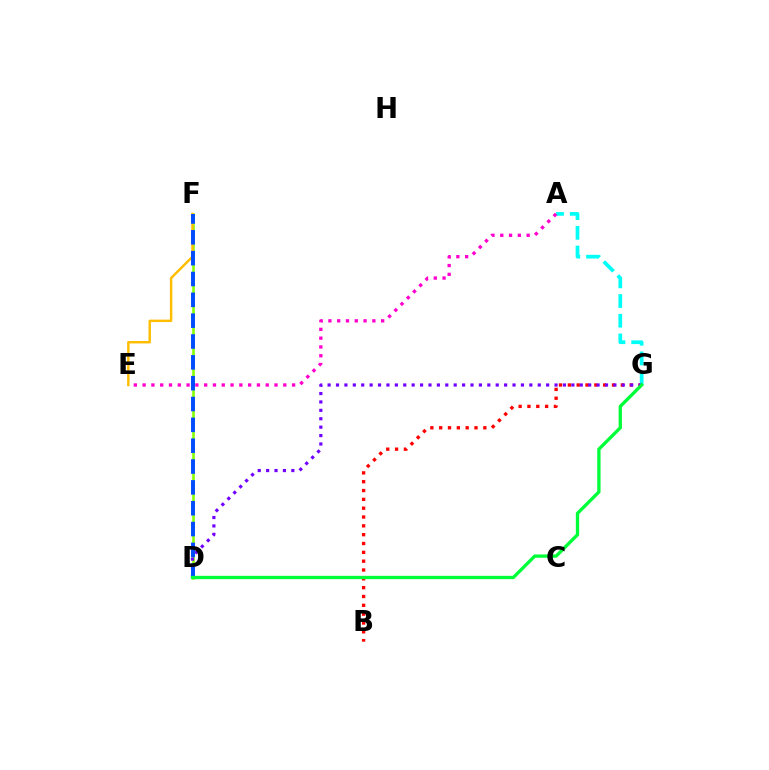{('B', 'G'): [{'color': '#ff0000', 'line_style': 'dotted', 'thickness': 2.4}], ('D', 'F'): [{'color': '#84ff00', 'line_style': 'solid', 'thickness': 1.88}, {'color': '#004bff', 'line_style': 'dashed', 'thickness': 2.83}], ('A', 'G'): [{'color': '#00fff6', 'line_style': 'dashed', 'thickness': 2.68}], ('D', 'G'): [{'color': '#7200ff', 'line_style': 'dotted', 'thickness': 2.28}, {'color': '#00ff39', 'line_style': 'solid', 'thickness': 2.38}], ('E', 'F'): [{'color': '#ffbd00', 'line_style': 'solid', 'thickness': 1.75}], ('A', 'E'): [{'color': '#ff00cf', 'line_style': 'dotted', 'thickness': 2.39}]}